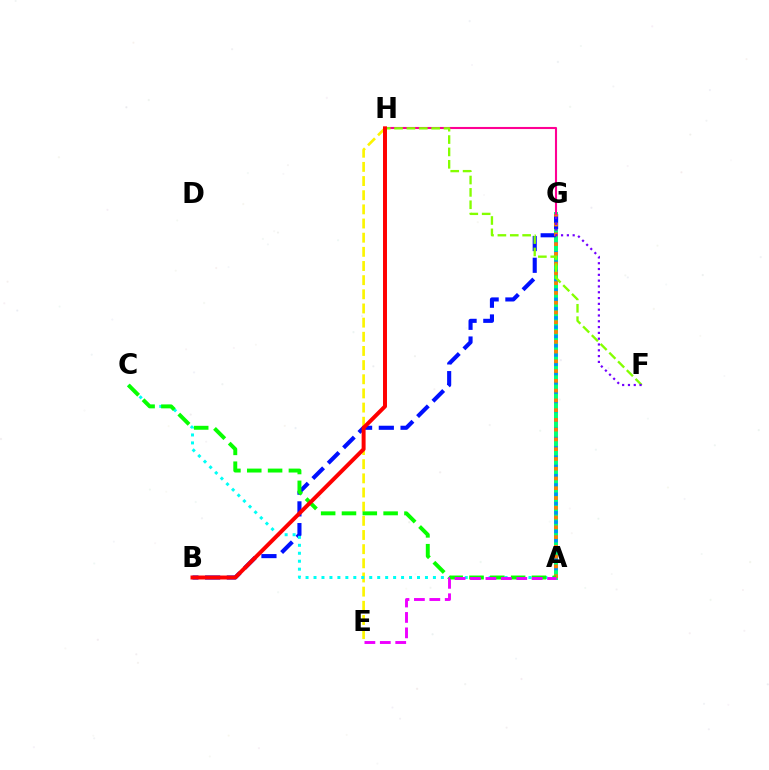{('E', 'H'): [{'color': '#fcf500', 'line_style': 'dashed', 'thickness': 1.92}], ('A', 'G'): [{'color': '#00ff74', 'line_style': 'solid', 'thickness': 2.85}, {'color': '#008cff', 'line_style': 'dotted', 'thickness': 2.52}, {'color': '#ff7c00', 'line_style': 'dotted', 'thickness': 2.65}], ('B', 'G'): [{'color': '#0010ff', 'line_style': 'dashed', 'thickness': 2.95}], ('A', 'C'): [{'color': '#00fff6', 'line_style': 'dotted', 'thickness': 2.16}, {'color': '#08ff00', 'line_style': 'dashed', 'thickness': 2.83}], ('G', 'H'): [{'color': '#ff0094', 'line_style': 'solid', 'thickness': 1.5}], ('F', 'H'): [{'color': '#84ff00', 'line_style': 'dashed', 'thickness': 1.68}], ('F', 'G'): [{'color': '#7200ff', 'line_style': 'dotted', 'thickness': 1.58}], ('B', 'H'): [{'color': '#ff0000', 'line_style': 'solid', 'thickness': 2.86}], ('A', 'E'): [{'color': '#ee00ff', 'line_style': 'dashed', 'thickness': 2.09}]}